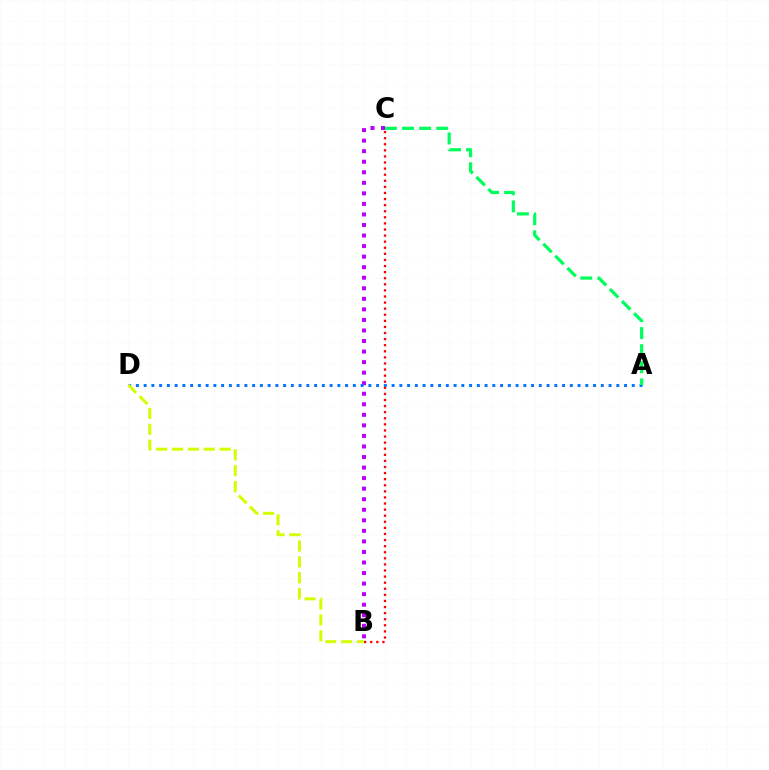{('B', 'C'): [{'color': '#b900ff', 'line_style': 'dotted', 'thickness': 2.87}, {'color': '#ff0000', 'line_style': 'dotted', 'thickness': 1.65}], ('A', 'D'): [{'color': '#0074ff', 'line_style': 'dotted', 'thickness': 2.11}], ('B', 'D'): [{'color': '#d1ff00', 'line_style': 'dashed', 'thickness': 2.16}], ('A', 'C'): [{'color': '#00ff5c', 'line_style': 'dashed', 'thickness': 2.32}]}